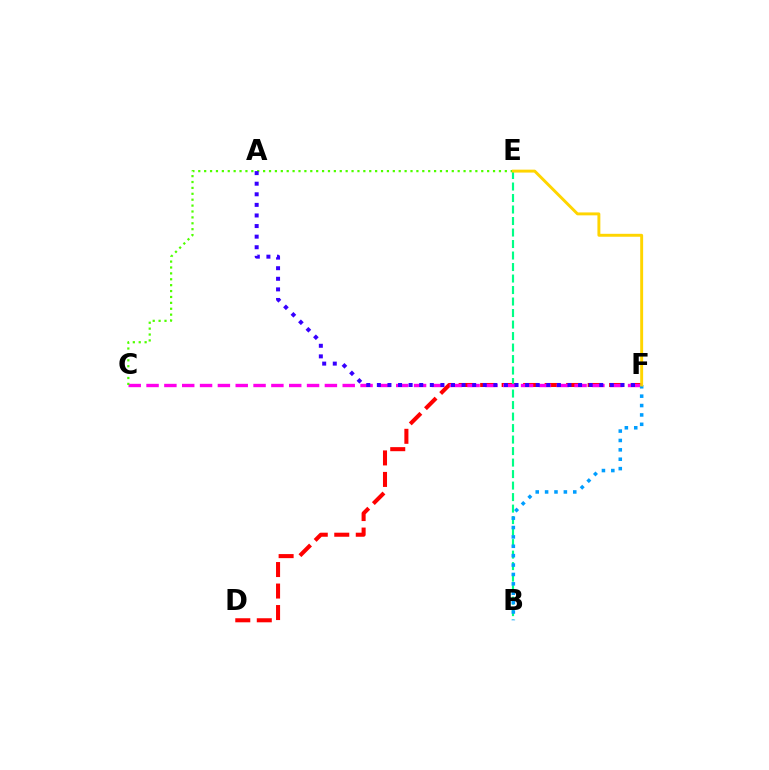{('D', 'F'): [{'color': '#ff0000', 'line_style': 'dashed', 'thickness': 2.92}], ('B', 'E'): [{'color': '#00ff86', 'line_style': 'dashed', 'thickness': 1.56}], ('C', 'F'): [{'color': '#ff00ed', 'line_style': 'dashed', 'thickness': 2.42}], ('B', 'F'): [{'color': '#009eff', 'line_style': 'dotted', 'thickness': 2.55}], ('C', 'E'): [{'color': '#4fff00', 'line_style': 'dotted', 'thickness': 1.6}], ('E', 'F'): [{'color': '#ffd500', 'line_style': 'solid', 'thickness': 2.11}], ('A', 'F'): [{'color': '#3700ff', 'line_style': 'dotted', 'thickness': 2.88}]}